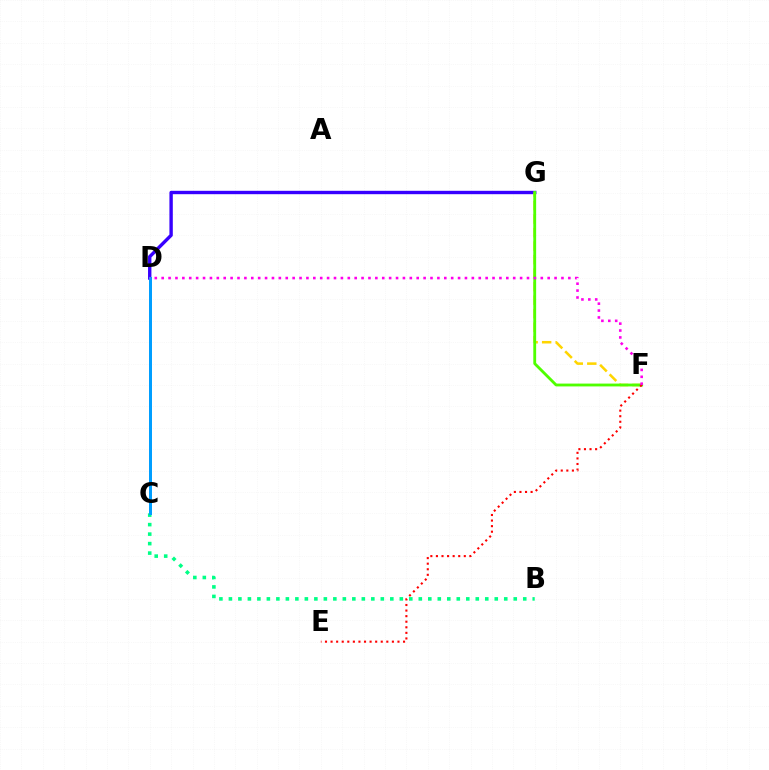{('B', 'C'): [{'color': '#00ff86', 'line_style': 'dotted', 'thickness': 2.58}], ('D', 'G'): [{'color': '#3700ff', 'line_style': 'solid', 'thickness': 2.44}], ('F', 'G'): [{'color': '#ffd500', 'line_style': 'dashed', 'thickness': 1.83}, {'color': '#4fff00', 'line_style': 'solid', 'thickness': 2.04}], ('C', 'D'): [{'color': '#009eff', 'line_style': 'solid', 'thickness': 2.15}], ('E', 'F'): [{'color': '#ff0000', 'line_style': 'dotted', 'thickness': 1.51}], ('D', 'F'): [{'color': '#ff00ed', 'line_style': 'dotted', 'thickness': 1.87}]}